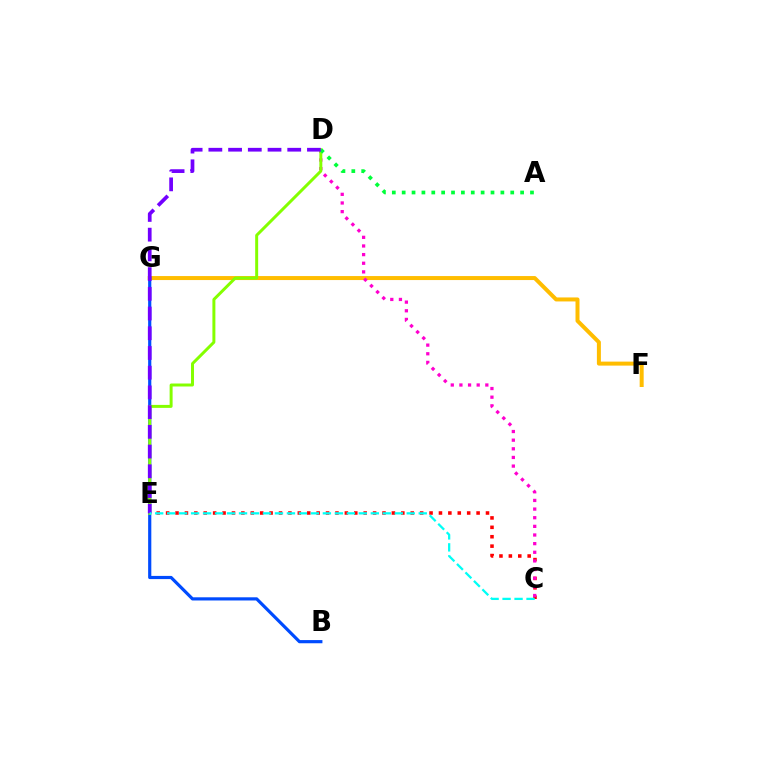{('C', 'E'): [{'color': '#ff0000', 'line_style': 'dotted', 'thickness': 2.56}, {'color': '#00fff6', 'line_style': 'dashed', 'thickness': 1.63}], ('F', 'G'): [{'color': '#ffbd00', 'line_style': 'solid', 'thickness': 2.88}], ('B', 'G'): [{'color': '#004bff', 'line_style': 'solid', 'thickness': 2.29}], ('C', 'D'): [{'color': '#ff00cf', 'line_style': 'dotted', 'thickness': 2.35}], ('D', 'E'): [{'color': '#84ff00', 'line_style': 'solid', 'thickness': 2.14}, {'color': '#7200ff', 'line_style': 'dashed', 'thickness': 2.68}], ('A', 'D'): [{'color': '#00ff39', 'line_style': 'dotted', 'thickness': 2.68}]}